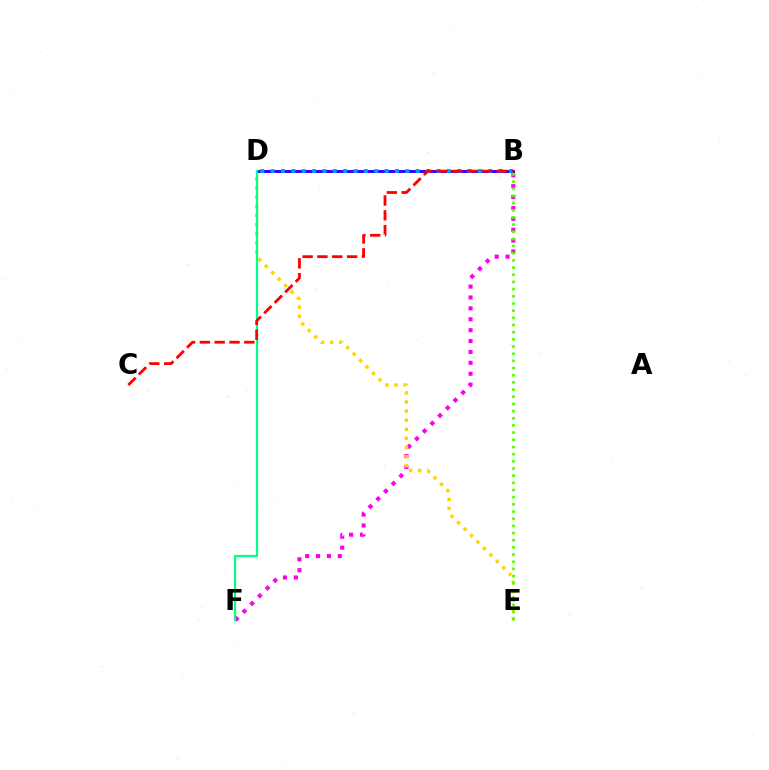{('B', 'F'): [{'color': '#ff00ed', 'line_style': 'dotted', 'thickness': 2.96}], ('D', 'E'): [{'color': '#ffd500', 'line_style': 'dotted', 'thickness': 2.48}], ('B', 'D'): [{'color': '#3700ff', 'line_style': 'solid', 'thickness': 2.12}, {'color': '#009eff', 'line_style': 'dotted', 'thickness': 2.82}], ('D', 'F'): [{'color': '#00ff86', 'line_style': 'solid', 'thickness': 1.6}], ('B', 'C'): [{'color': '#ff0000', 'line_style': 'dashed', 'thickness': 2.02}], ('B', 'E'): [{'color': '#4fff00', 'line_style': 'dotted', 'thickness': 1.95}]}